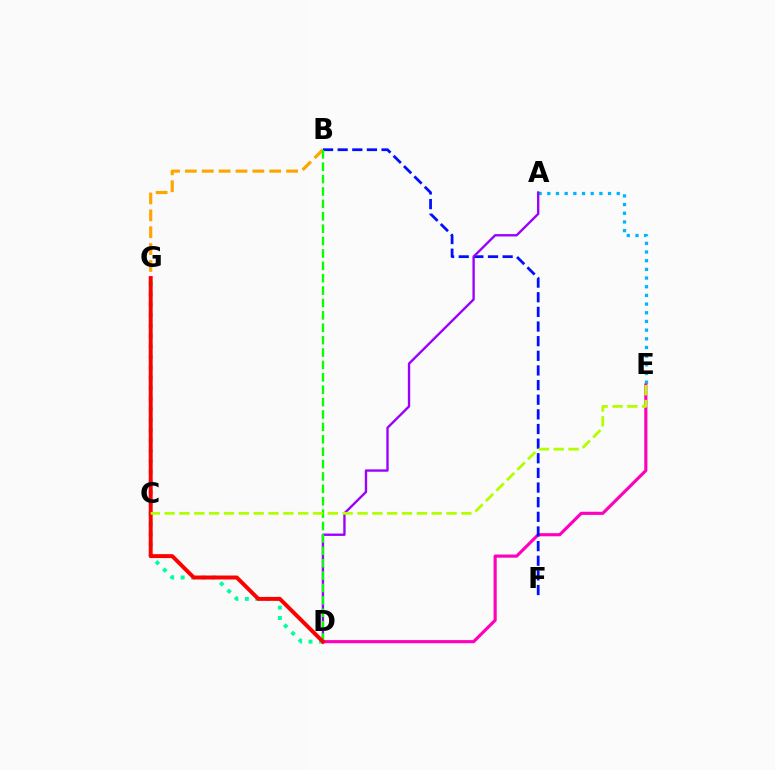{('A', 'E'): [{'color': '#00b5ff', 'line_style': 'dotted', 'thickness': 2.36}], ('D', 'E'): [{'color': '#ff00bd', 'line_style': 'solid', 'thickness': 2.26}], ('B', 'F'): [{'color': '#0010ff', 'line_style': 'dashed', 'thickness': 1.99}], ('D', 'G'): [{'color': '#00ff9d', 'line_style': 'dotted', 'thickness': 2.83}, {'color': '#ff0000', 'line_style': 'solid', 'thickness': 2.85}], ('A', 'D'): [{'color': '#9b00ff', 'line_style': 'solid', 'thickness': 1.7}], ('B', 'G'): [{'color': '#ffa500', 'line_style': 'dashed', 'thickness': 2.29}], ('B', 'D'): [{'color': '#08ff00', 'line_style': 'dashed', 'thickness': 1.68}], ('C', 'E'): [{'color': '#b3ff00', 'line_style': 'dashed', 'thickness': 2.02}]}